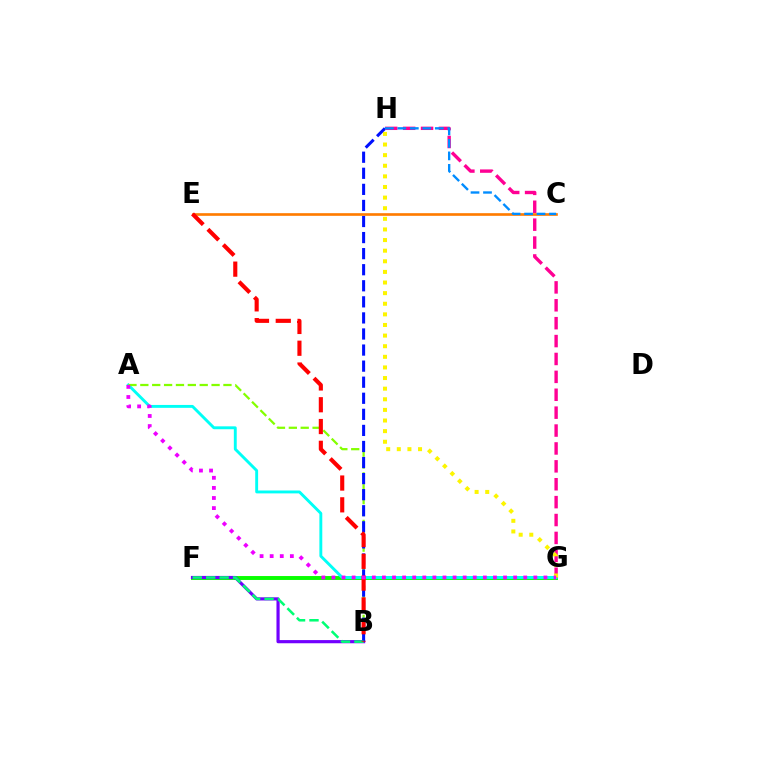{('F', 'G'): [{'color': '#08ff00', 'line_style': 'solid', 'thickness': 2.82}], ('A', 'G'): [{'color': '#00fff6', 'line_style': 'solid', 'thickness': 2.08}, {'color': '#ee00ff', 'line_style': 'dotted', 'thickness': 2.74}], ('A', 'B'): [{'color': '#84ff00', 'line_style': 'dashed', 'thickness': 1.61}], ('B', 'F'): [{'color': '#7200ff', 'line_style': 'solid', 'thickness': 2.28}, {'color': '#00ff74', 'line_style': 'dashed', 'thickness': 1.83}], ('B', 'H'): [{'color': '#0010ff', 'line_style': 'dashed', 'thickness': 2.18}], ('C', 'E'): [{'color': '#ff7c00', 'line_style': 'solid', 'thickness': 1.9}], ('G', 'H'): [{'color': '#ff0094', 'line_style': 'dashed', 'thickness': 2.43}, {'color': '#fcf500', 'line_style': 'dotted', 'thickness': 2.88}], ('B', 'E'): [{'color': '#ff0000', 'line_style': 'dashed', 'thickness': 2.96}], ('C', 'H'): [{'color': '#008cff', 'line_style': 'dashed', 'thickness': 1.7}]}